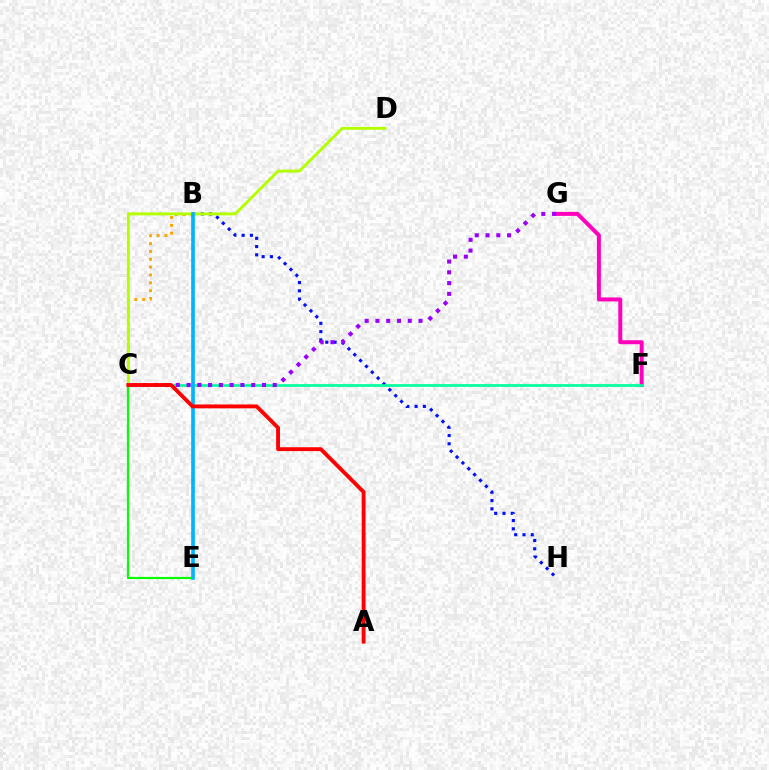{('B', 'C'): [{'color': '#ffa500', 'line_style': 'dotted', 'thickness': 2.13}], ('B', 'H'): [{'color': '#0010ff', 'line_style': 'dotted', 'thickness': 2.25}], ('F', 'G'): [{'color': '#ff00bd', 'line_style': 'solid', 'thickness': 2.86}], ('C', 'F'): [{'color': '#00ff9d', 'line_style': 'solid', 'thickness': 1.92}], ('C', 'G'): [{'color': '#9b00ff', 'line_style': 'dotted', 'thickness': 2.93}], ('C', 'D'): [{'color': '#b3ff00', 'line_style': 'solid', 'thickness': 2.1}], ('C', 'E'): [{'color': '#08ff00', 'line_style': 'solid', 'thickness': 1.59}], ('B', 'E'): [{'color': '#00b5ff', 'line_style': 'solid', 'thickness': 2.63}], ('A', 'C'): [{'color': '#ff0000', 'line_style': 'solid', 'thickness': 2.78}]}